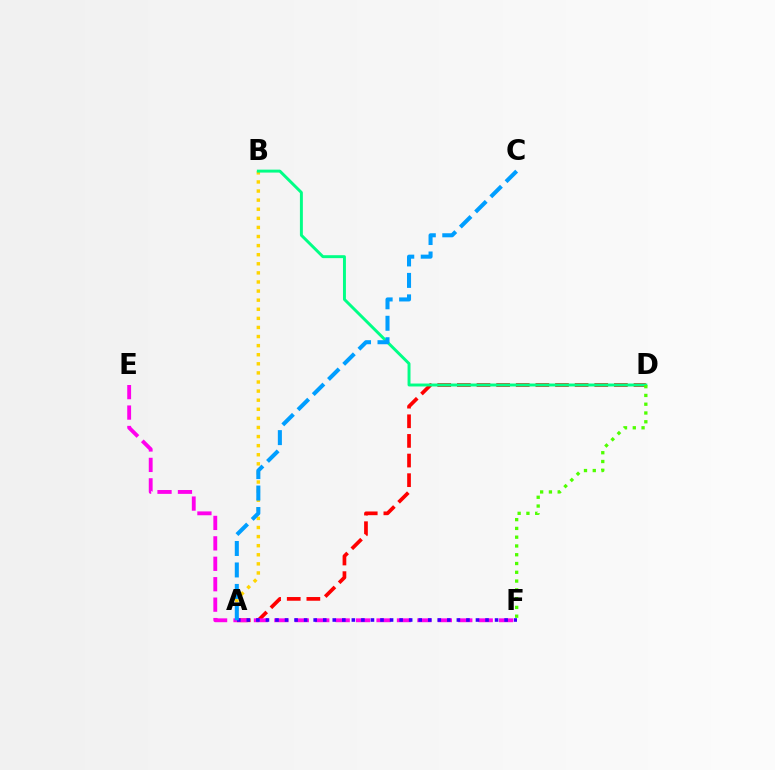{('A', 'D'): [{'color': '#ff0000', 'line_style': 'dashed', 'thickness': 2.67}], ('A', 'B'): [{'color': '#ffd500', 'line_style': 'dotted', 'thickness': 2.47}], ('E', 'F'): [{'color': '#ff00ed', 'line_style': 'dashed', 'thickness': 2.78}], ('A', 'F'): [{'color': '#3700ff', 'line_style': 'dotted', 'thickness': 2.59}], ('B', 'D'): [{'color': '#00ff86', 'line_style': 'solid', 'thickness': 2.12}], ('A', 'C'): [{'color': '#009eff', 'line_style': 'dashed', 'thickness': 2.92}], ('D', 'F'): [{'color': '#4fff00', 'line_style': 'dotted', 'thickness': 2.38}]}